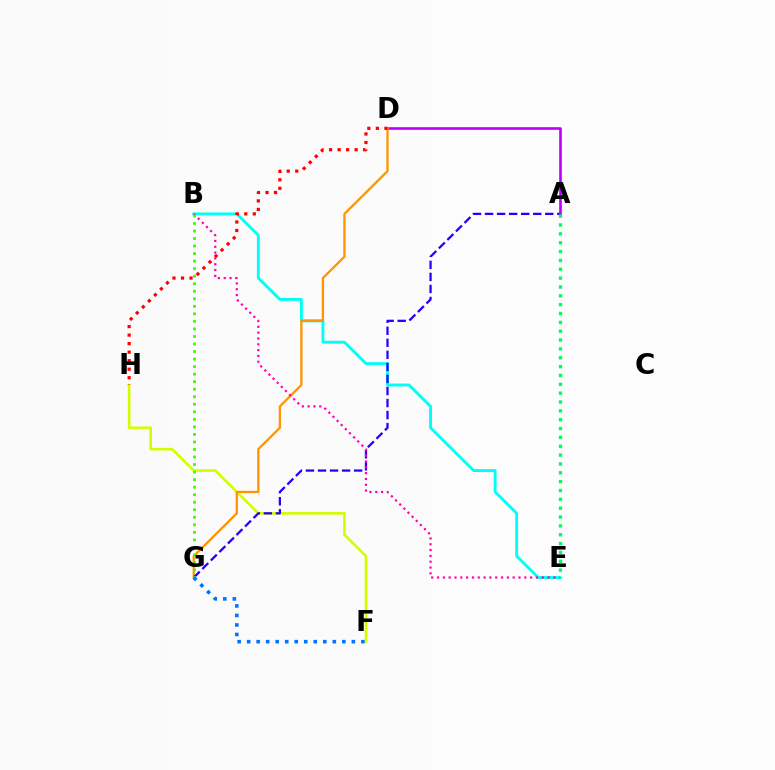{('F', 'H'): [{'color': '#d1ff00', 'line_style': 'solid', 'thickness': 1.89}], ('B', 'E'): [{'color': '#00fff6', 'line_style': 'solid', 'thickness': 2.07}, {'color': '#ff00ac', 'line_style': 'dotted', 'thickness': 1.58}], ('A', 'D'): [{'color': '#b900ff', 'line_style': 'solid', 'thickness': 1.89}], ('D', 'G'): [{'color': '#ff9400', 'line_style': 'solid', 'thickness': 1.64}], ('A', 'G'): [{'color': '#2500ff', 'line_style': 'dashed', 'thickness': 1.64}], ('D', 'H'): [{'color': '#ff0000', 'line_style': 'dotted', 'thickness': 2.32}], ('B', 'G'): [{'color': '#3dff00', 'line_style': 'dotted', 'thickness': 2.05}], ('A', 'E'): [{'color': '#00ff5c', 'line_style': 'dotted', 'thickness': 2.4}], ('F', 'G'): [{'color': '#0074ff', 'line_style': 'dotted', 'thickness': 2.59}]}